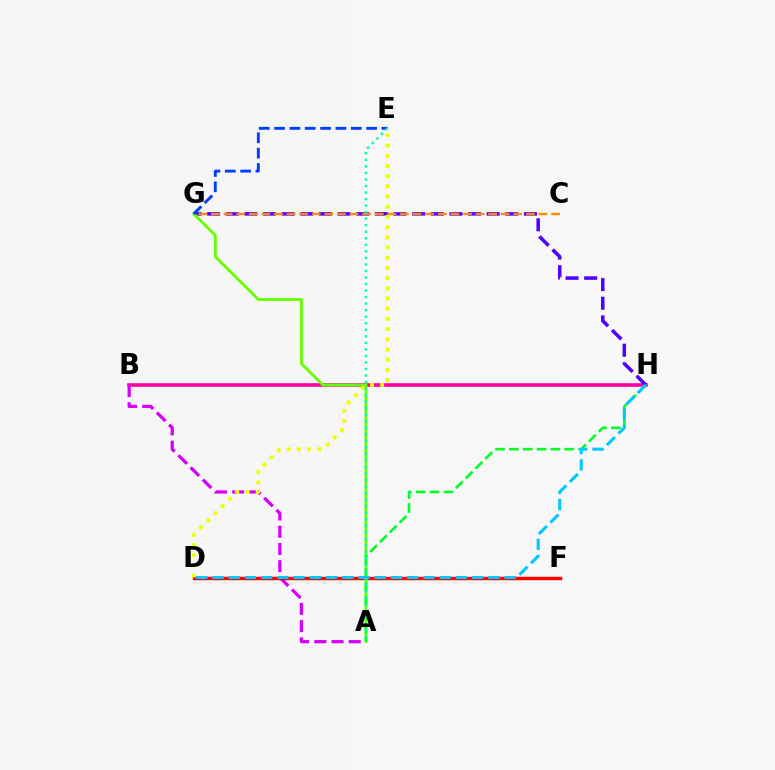{('B', 'H'): [{'color': '#ff00a0', 'line_style': 'solid', 'thickness': 2.61}], ('A', 'B'): [{'color': '#d600ff', 'line_style': 'dashed', 'thickness': 2.34}], ('D', 'F'): [{'color': '#ff0000', 'line_style': 'solid', 'thickness': 2.49}], ('G', 'H'): [{'color': '#4f00ff', 'line_style': 'dashed', 'thickness': 2.53}], ('C', 'G'): [{'color': '#ff8800', 'line_style': 'dashed', 'thickness': 1.71}], ('A', 'G'): [{'color': '#66ff00', 'line_style': 'solid', 'thickness': 2.05}], ('E', 'G'): [{'color': '#003fff', 'line_style': 'dashed', 'thickness': 2.08}], ('A', 'H'): [{'color': '#00ff27', 'line_style': 'dashed', 'thickness': 1.88}], ('D', 'E'): [{'color': '#eeff00', 'line_style': 'dotted', 'thickness': 2.77}], ('A', 'E'): [{'color': '#00ffaf', 'line_style': 'dotted', 'thickness': 1.78}], ('D', 'H'): [{'color': '#00c7ff', 'line_style': 'dashed', 'thickness': 2.2}]}